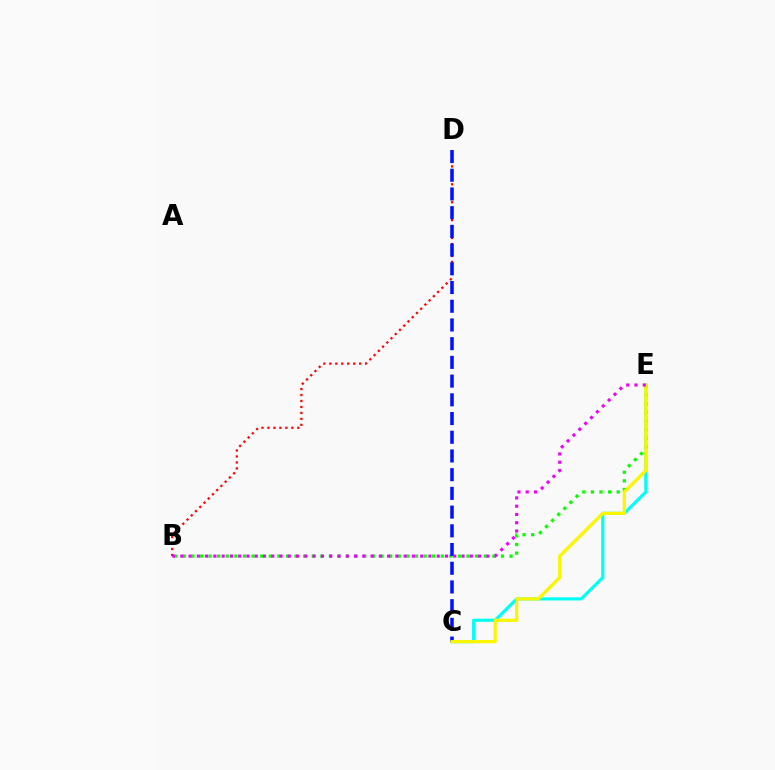{('B', 'D'): [{'color': '#ff0000', 'line_style': 'dotted', 'thickness': 1.62}], ('C', 'E'): [{'color': '#00fff6', 'line_style': 'solid', 'thickness': 2.27}, {'color': '#fcf500', 'line_style': 'solid', 'thickness': 2.34}], ('B', 'E'): [{'color': '#08ff00', 'line_style': 'dotted', 'thickness': 2.34}, {'color': '#ee00ff', 'line_style': 'dotted', 'thickness': 2.25}], ('C', 'D'): [{'color': '#0010ff', 'line_style': 'dashed', 'thickness': 2.54}]}